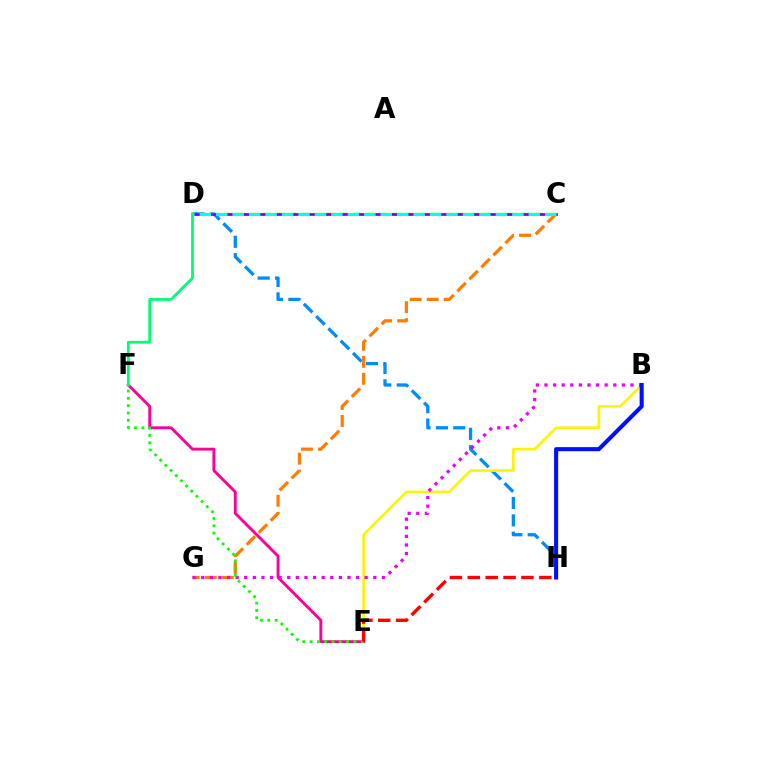{('D', 'H'): [{'color': '#008cff', 'line_style': 'dashed', 'thickness': 2.36}], ('B', 'E'): [{'color': '#fcf500', 'line_style': 'solid', 'thickness': 1.88}], ('C', 'D'): [{'color': '#84ff00', 'line_style': 'dashed', 'thickness': 1.76}, {'color': '#7200ff', 'line_style': 'solid', 'thickness': 1.94}, {'color': '#00fff6', 'line_style': 'dashed', 'thickness': 2.23}], ('E', 'F'): [{'color': '#ff0094', 'line_style': 'solid', 'thickness': 2.08}, {'color': '#08ff00', 'line_style': 'dotted', 'thickness': 1.99}], ('C', 'G'): [{'color': '#ff7c00', 'line_style': 'dashed', 'thickness': 2.31}], ('B', 'G'): [{'color': '#ee00ff', 'line_style': 'dotted', 'thickness': 2.34}], ('D', 'F'): [{'color': '#00ff74', 'line_style': 'solid', 'thickness': 2.04}], ('B', 'H'): [{'color': '#0010ff', 'line_style': 'solid', 'thickness': 2.93}], ('E', 'H'): [{'color': '#ff0000', 'line_style': 'dashed', 'thickness': 2.43}]}